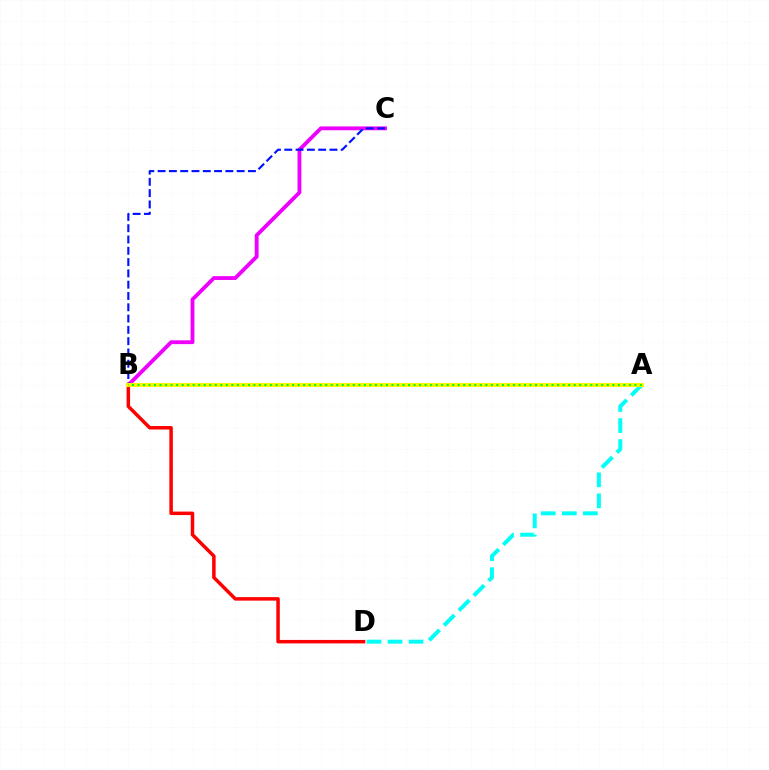{('A', 'D'): [{'color': '#00fff6', 'line_style': 'dashed', 'thickness': 2.86}], ('B', 'D'): [{'color': '#ff0000', 'line_style': 'solid', 'thickness': 2.51}], ('B', 'C'): [{'color': '#ee00ff', 'line_style': 'solid', 'thickness': 2.76}, {'color': '#0010ff', 'line_style': 'dashed', 'thickness': 1.53}], ('A', 'B'): [{'color': '#fcf500', 'line_style': 'solid', 'thickness': 2.91}, {'color': '#08ff00', 'line_style': 'dotted', 'thickness': 1.5}]}